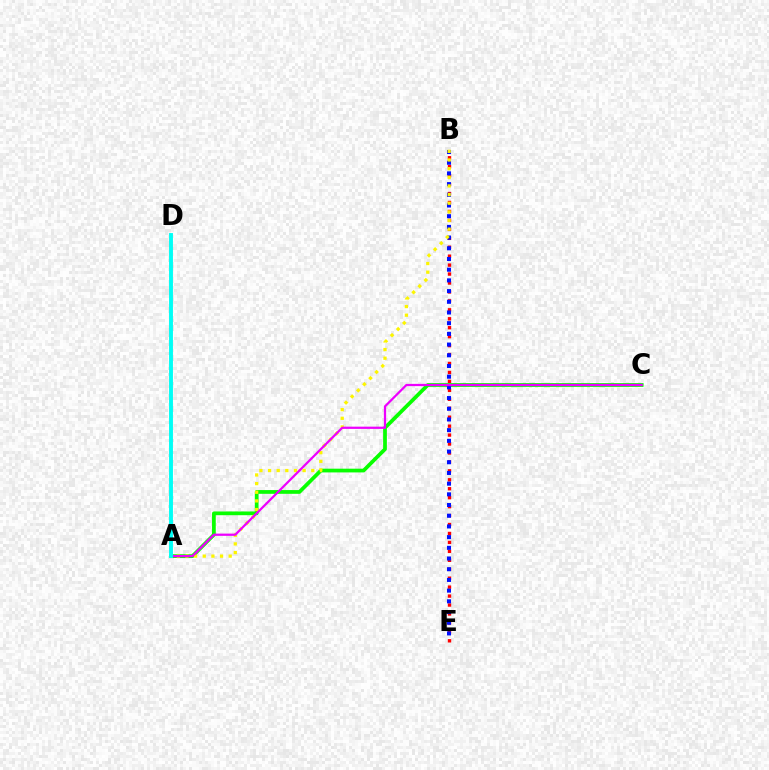{('B', 'E'): [{'color': '#ff0000', 'line_style': 'dotted', 'thickness': 2.43}, {'color': '#0010ff', 'line_style': 'dotted', 'thickness': 2.91}], ('A', 'C'): [{'color': '#08ff00', 'line_style': 'solid', 'thickness': 2.69}, {'color': '#ee00ff', 'line_style': 'solid', 'thickness': 1.61}], ('A', 'B'): [{'color': '#fcf500', 'line_style': 'dotted', 'thickness': 2.35}], ('A', 'D'): [{'color': '#00fff6', 'line_style': 'solid', 'thickness': 2.8}]}